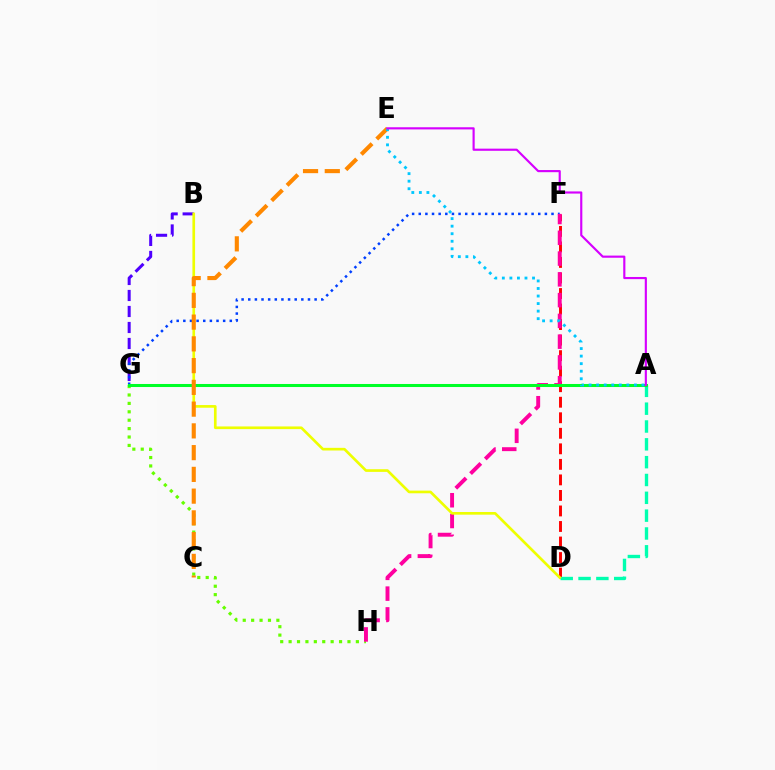{('G', 'H'): [{'color': '#66ff00', 'line_style': 'dotted', 'thickness': 2.28}], ('B', 'G'): [{'color': '#4f00ff', 'line_style': 'dashed', 'thickness': 2.17}], ('D', 'F'): [{'color': '#ff0000', 'line_style': 'dashed', 'thickness': 2.11}], ('F', 'G'): [{'color': '#003fff', 'line_style': 'dotted', 'thickness': 1.8}], ('A', 'D'): [{'color': '#00ffaf', 'line_style': 'dashed', 'thickness': 2.42}], ('F', 'H'): [{'color': '#ff00a0', 'line_style': 'dashed', 'thickness': 2.82}], ('A', 'G'): [{'color': '#00ff27', 'line_style': 'solid', 'thickness': 2.19}], ('B', 'D'): [{'color': '#eeff00', 'line_style': 'solid', 'thickness': 1.92}], ('C', 'E'): [{'color': '#ff8800', 'line_style': 'dashed', 'thickness': 2.95}], ('A', 'E'): [{'color': '#00c7ff', 'line_style': 'dotted', 'thickness': 2.05}, {'color': '#d600ff', 'line_style': 'solid', 'thickness': 1.55}]}